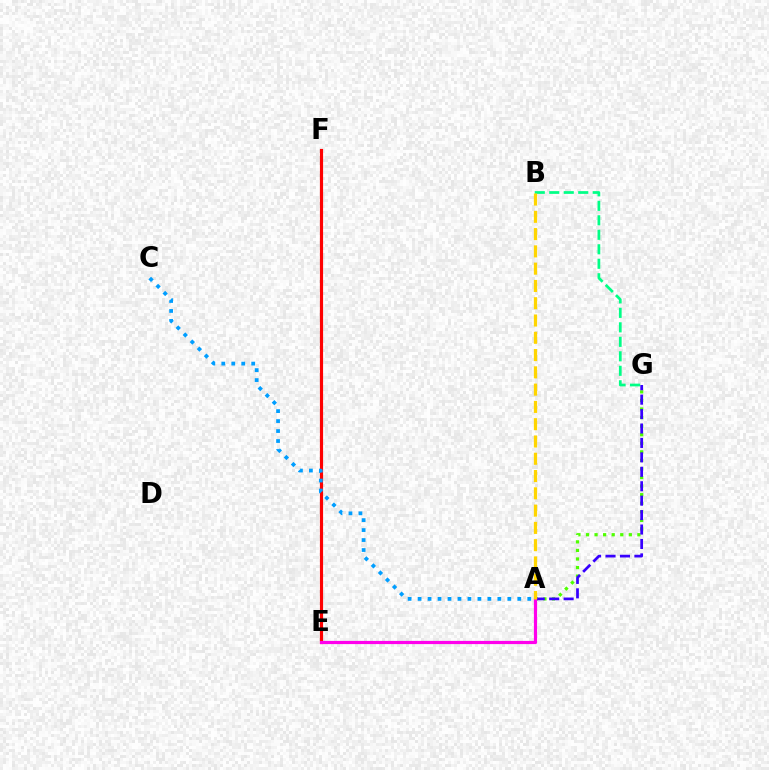{('A', 'G'): [{'color': '#4fff00', 'line_style': 'dotted', 'thickness': 2.33}, {'color': '#3700ff', 'line_style': 'dashed', 'thickness': 1.96}], ('E', 'F'): [{'color': '#ff0000', 'line_style': 'solid', 'thickness': 2.28}], ('B', 'G'): [{'color': '#00ff86', 'line_style': 'dashed', 'thickness': 1.97}], ('A', 'E'): [{'color': '#ff00ed', 'line_style': 'solid', 'thickness': 2.3}], ('A', 'B'): [{'color': '#ffd500', 'line_style': 'dashed', 'thickness': 2.35}], ('A', 'C'): [{'color': '#009eff', 'line_style': 'dotted', 'thickness': 2.71}]}